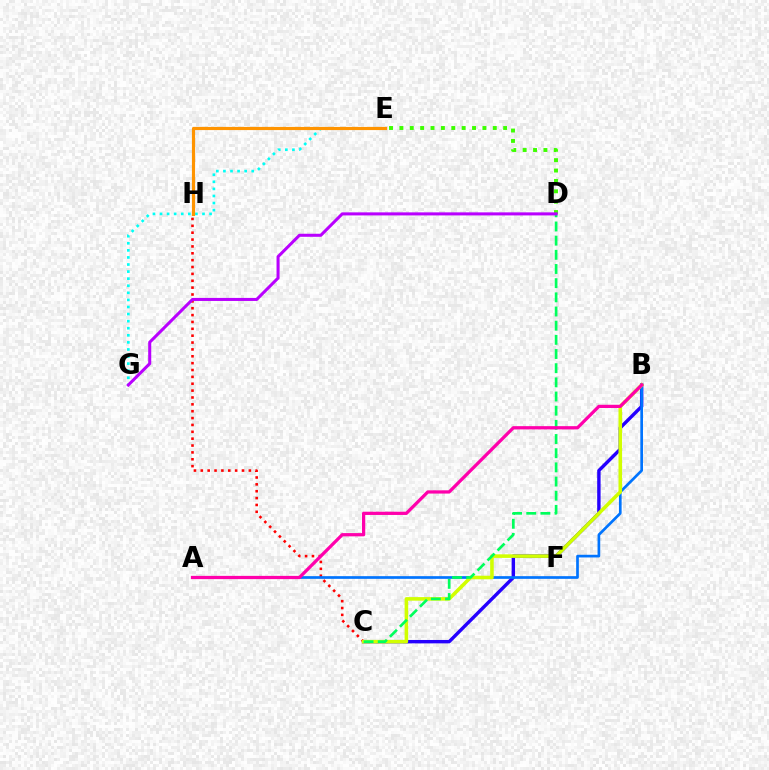{('D', 'E'): [{'color': '#3dff00', 'line_style': 'dotted', 'thickness': 2.82}], ('B', 'C'): [{'color': '#2500ff', 'line_style': 'solid', 'thickness': 2.45}, {'color': '#d1ff00', 'line_style': 'solid', 'thickness': 2.57}], ('C', 'H'): [{'color': '#ff0000', 'line_style': 'dotted', 'thickness': 1.87}], ('A', 'B'): [{'color': '#0074ff', 'line_style': 'solid', 'thickness': 1.93}, {'color': '#ff00ac', 'line_style': 'solid', 'thickness': 2.34}], ('E', 'G'): [{'color': '#00fff6', 'line_style': 'dotted', 'thickness': 1.92}], ('C', 'D'): [{'color': '#00ff5c', 'line_style': 'dashed', 'thickness': 1.92}], ('E', 'H'): [{'color': '#ff9400', 'line_style': 'solid', 'thickness': 2.27}], ('D', 'G'): [{'color': '#b900ff', 'line_style': 'solid', 'thickness': 2.19}]}